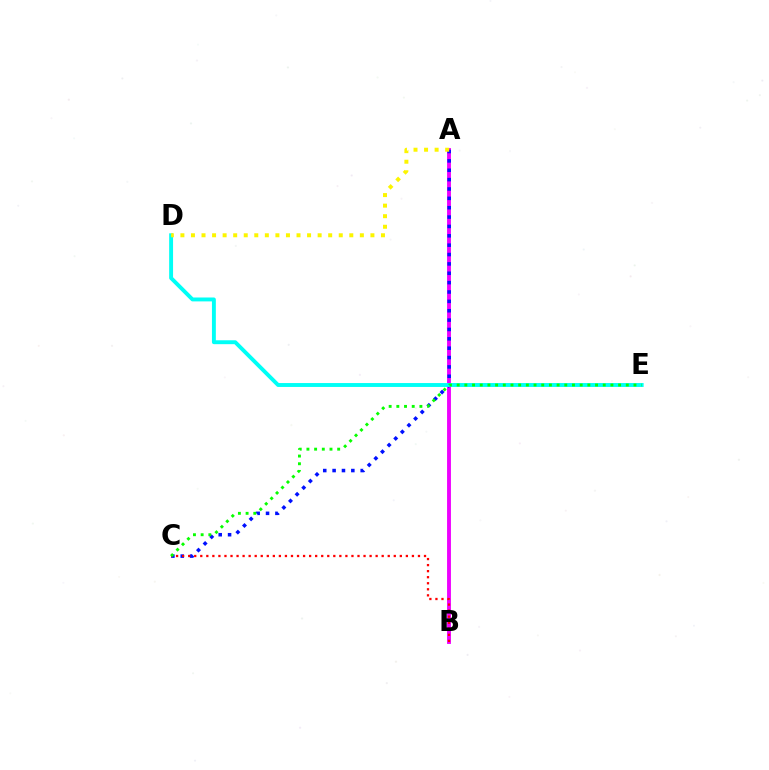{('A', 'B'): [{'color': '#ee00ff', 'line_style': 'solid', 'thickness': 2.79}], ('A', 'C'): [{'color': '#0010ff', 'line_style': 'dotted', 'thickness': 2.54}], ('B', 'C'): [{'color': '#ff0000', 'line_style': 'dotted', 'thickness': 1.64}], ('D', 'E'): [{'color': '#00fff6', 'line_style': 'solid', 'thickness': 2.81}], ('C', 'E'): [{'color': '#08ff00', 'line_style': 'dotted', 'thickness': 2.09}], ('A', 'D'): [{'color': '#fcf500', 'line_style': 'dotted', 'thickness': 2.87}]}